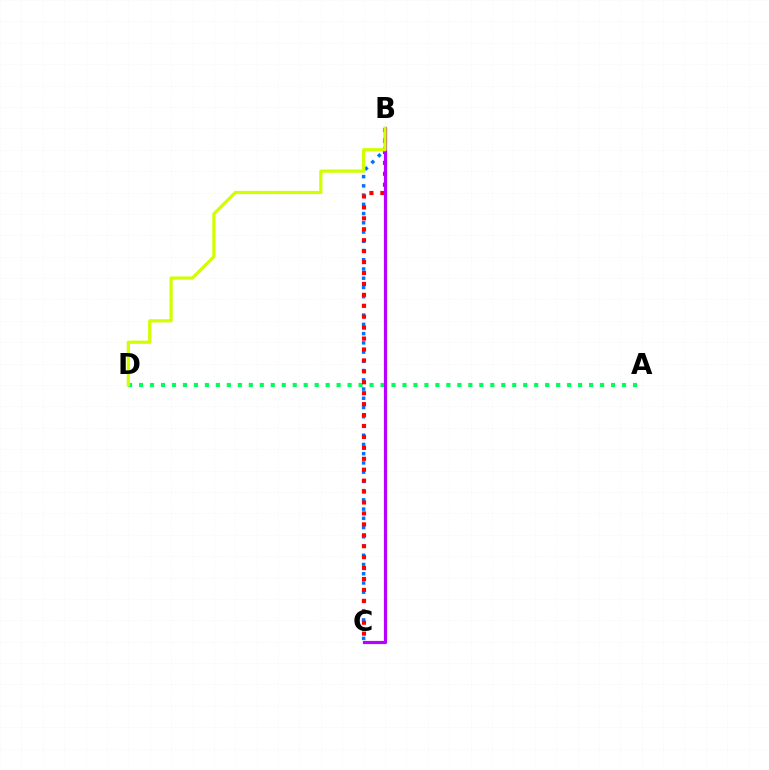{('A', 'D'): [{'color': '#00ff5c', 'line_style': 'dotted', 'thickness': 2.98}], ('B', 'C'): [{'color': '#0074ff', 'line_style': 'dotted', 'thickness': 2.51}, {'color': '#ff0000', 'line_style': 'dotted', 'thickness': 2.97}, {'color': '#b900ff', 'line_style': 'solid', 'thickness': 2.29}], ('B', 'D'): [{'color': '#d1ff00', 'line_style': 'solid', 'thickness': 2.32}]}